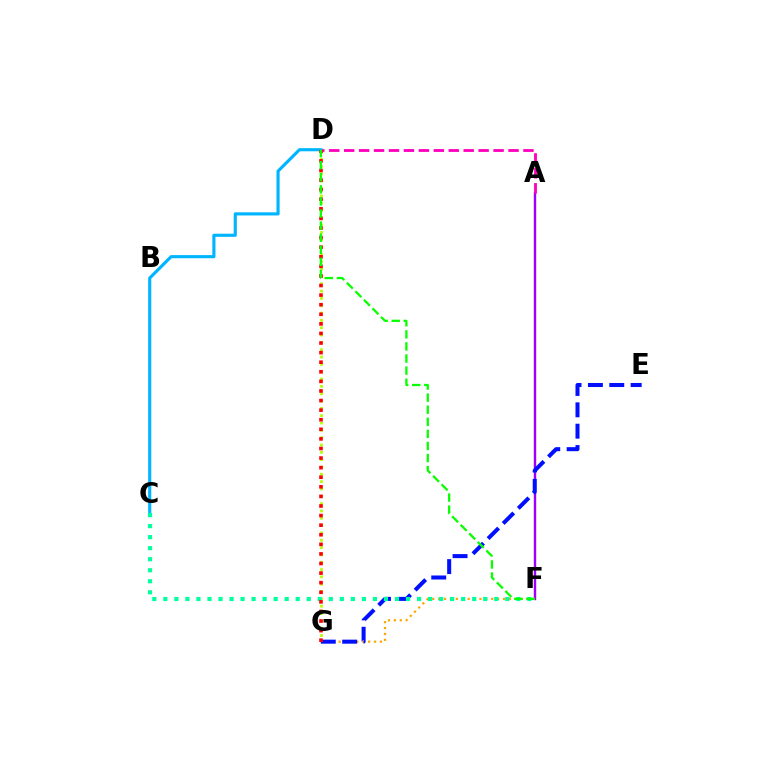{('A', 'F'): [{'color': '#9b00ff', 'line_style': 'solid', 'thickness': 1.74}], ('A', 'D'): [{'color': '#ff00bd', 'line_style': 'dashed', 'thickness': 2.03}], ('C', 'D'): [{'color': '#00b5ff', 'line_style': 'solid', 'thickness': 2.25}], ('D', 'G'): [{'color': '#b3ff00', 'line_style': 'dotted', 'thickness': 1.99}, {'color': '#ff0000', 'line_style': 'dotted', 'thickness': 2.6}], ('F', 'G'): [{'color': '#ffa500', 'line_style': 'dotted', 'thickness': 1.6}], ('E', 'G'): [{'color': '#0010ff', 'line_style': 'dashed', 'thickness': 2.9}], ('C', 'F'): [{'color': '#00ff9d', 'line_style': 'dotted', 'thickness': 3.0}], ('D', 'F'): [{'color': '#08ff00', 'line_style': 'dashed', 'thickness': 1.64}]}